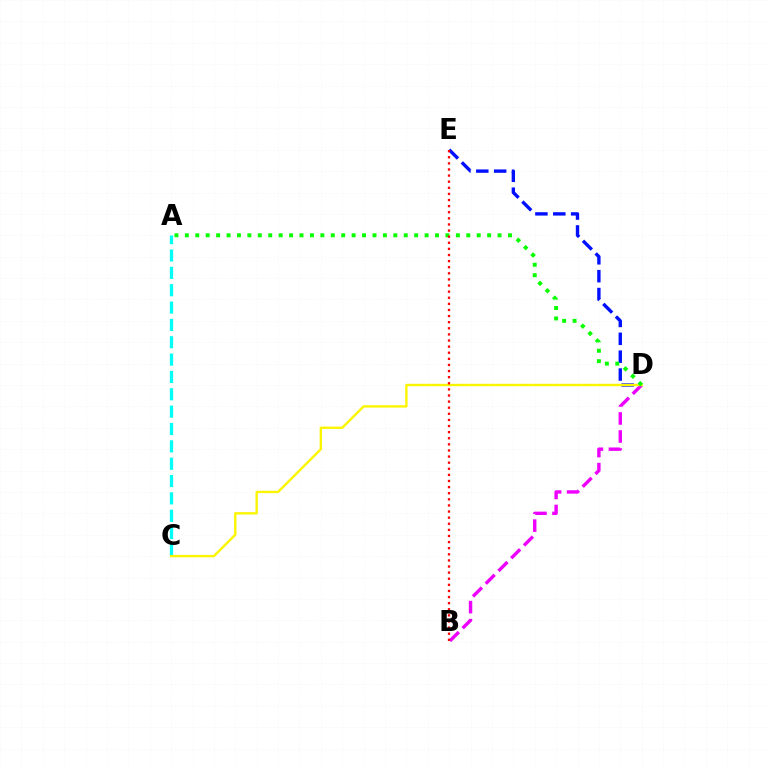{('D', 'E'): [{'color': '#0010ff', 'line_style': 'dashed', 'thickness': 2.43}], ('A', 'C'): [{'color': '#00fff6', 'line_style': 'dashed', 'thickness': 2.36}], ('B', 'D'): [{'color': '#ee00ff', 'line_style': 'dashed', 'thickness': 2.45}], ('C', 'D'): [{'color': '#fcf500', 'line_style': 'solid', 'thickness': 1.71}], ('A', 'D'): [{'color': '#08ff00', 'line_style': 'dotted', 'thickness': 2.83}], ('B', 'E'): [{'color': '#ff0000', 'line_style': 'dotted', 'thickness': 1.66}]}